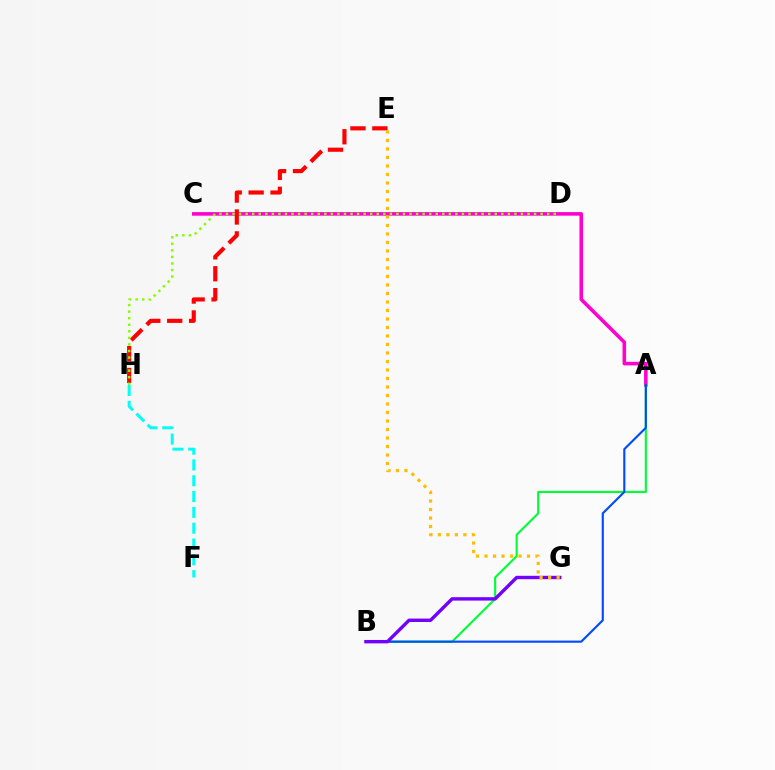{('A', 'C'): [{'color': '#ff00cf', 'line_style': 'solid', 'thickness': 2.57}], ('A', 'B'): [{'color': '#00ff39', 'line_style': 'solid', 'thickness': 1.54}, {'color': '#004bff', 'line_style': 'solid', 'thickness': 1.54}], ('F', 'H'): [{'color': '#00fff6', 'line_style': 'dashed', 'thickness': 2.15}], ('E', 'H'): [{'color': '#ff0000', 'line_style': 'dashed', 'thickness': 2.98}], ('D', 'H'): [{'color': '#84ff00', 'line_style': 'dotted', 'thickness': 1.78}], ('B', 'G'): [{'color': '#7200ff', 'line_style': 'solid', 'thickness': 2.44}], ('E', 'G'): [{'color': '#ffbd00', 'line_style': 'dotted', 'thickness': 2.31}]}